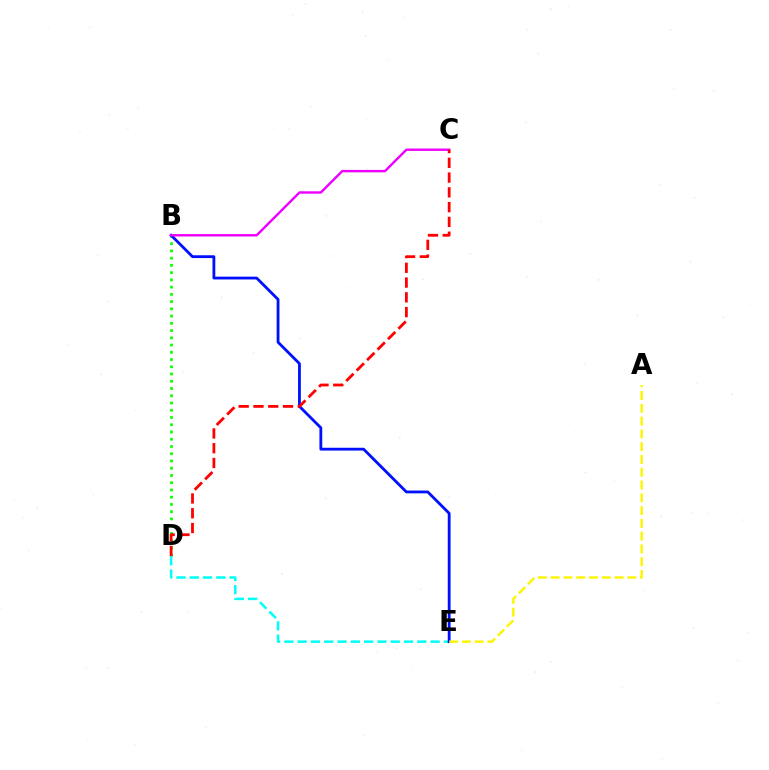{('B', 'D'): [{'color': '#08ff00', 'line_style': 'dotted', 'thickness': 1.97}], ('D', 'E'): [{'color': '#00fff6', 'line_style': 'dashed', 'thickness': 1.81}], ('B', 'E'): [{'color': '#0010ff', 'line_style': 'solid', 'thickness': 2.02}], ('A', 'E'): [{'color': '#fcf500', 'line_style': 'dashed', 'thickness': 1.74}], ('B', 'C'): [{'color': '#ee00ff', 'line_style': 'solid', 'thickness': 1.74}], ('C', 'D'): [{'color': '#ff0000', 'line_style': 'dashed', 'thickness': 2.01}]}